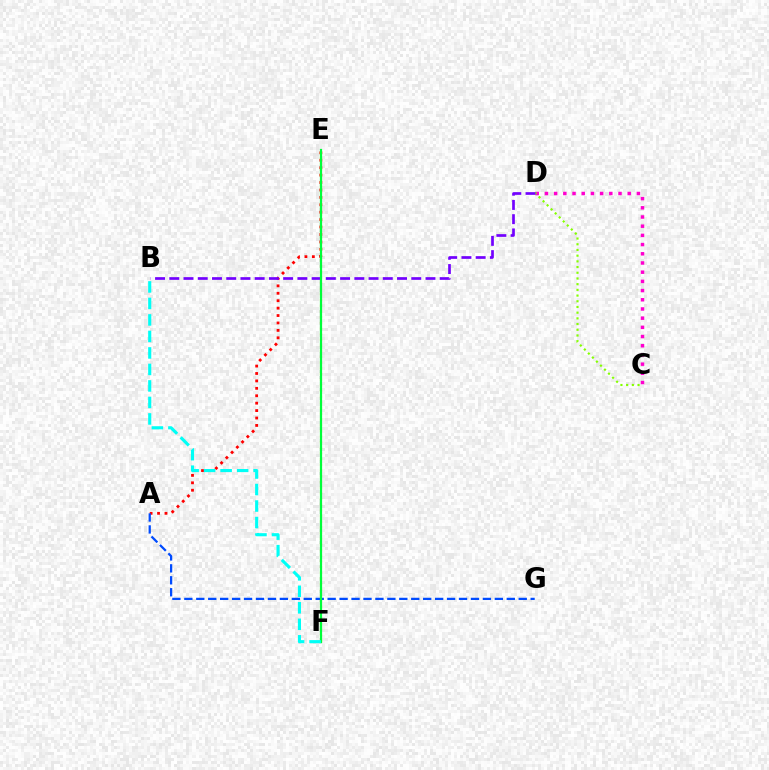{('C', 'D'): [{'color': '#ff00cf', 'line_style': 'dotted', 'thickness': 2.5}, {'color': '#84ff00', 'line_style': 'dotted', 'thickness': 1.55}], ('A', 'E'): [{'color': '#ff0000', 'line_style': 'dotted', 'thickness': 2.02}], ('E', 'F'): [{'color': '#ffbd00', 'line_style': 'dotted', 'thickness': 1.54}, {'color': '#00ff39', 'line_style': 'solid', 'thickness': 1.6}], ('B', 'D'): [{'color': '#7200ff', 'line_style': 'dashed', 'thickness': 1.93}], ('A', 'G'): [{'color': '#004bff', 'line_style': 'dashed', 'thickness': 1.62}], ('B', 'F'): [{'color': '#00fff6', 'line_style': 'dashed', 'thickness': 2.24}]}